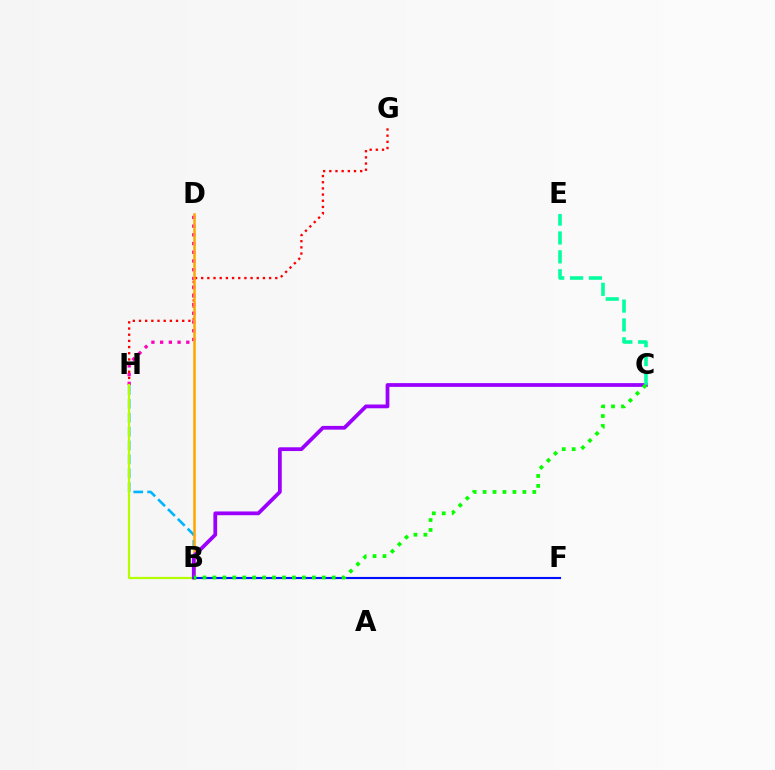{('G', 'H'): [{'color': '#ff0000', 'line_style': 'dotted', 'thickness': 1.68}], ('B', 'H'): [{'color': '#00b5ff', 'line_style': 'dashed', 'thickness': 1.89}, {'color': '#b3ff00', 'line_style': 'solid', 'thickness': 1.58}], ('D', 'H'): [{'color': '#ff00bd', 'line_style': 'dotted', 'thickness': 2.37}], ('B', 'D'): [{'color': '#ffa500', 'line_style': 'solid', 'thickness': 1.8}], ('B', 'C'): [{'color': '#9b00ff', 'line_style': 'solid', 'thickness': 2.71}, {'color': '#08ff00', 'line_style': 'dotted', 'thickness': 2.7}], ('C', 'E'): [{'color': '#00ff9d', 'line_style': 'dashed', 'thickness': 2.56}], ('B', 'F'): [{'color': '#0010ff', 'line_style': 'solid', 'thickness': 1.53}]}